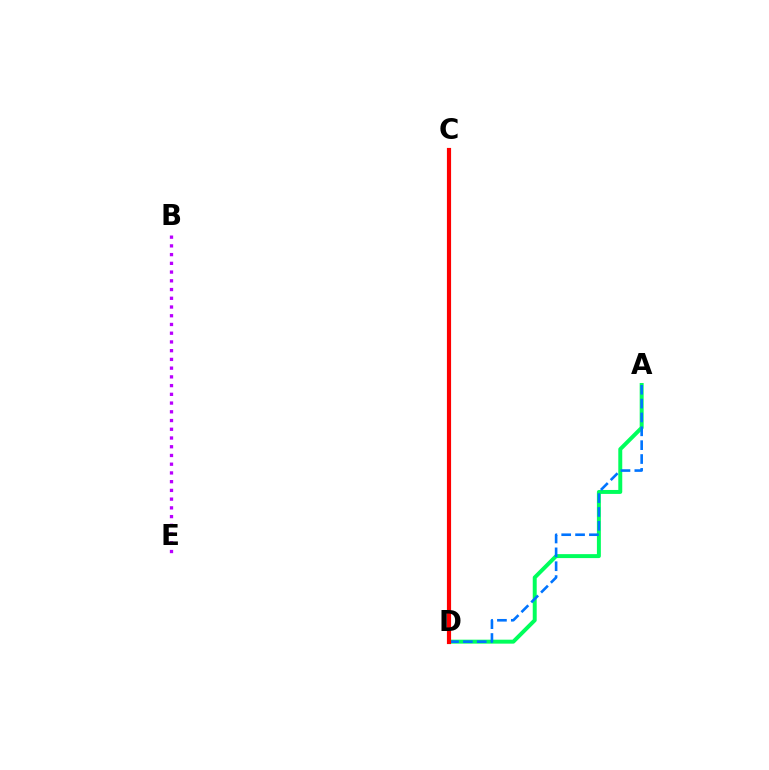{('C', 'D'): [{'color': '#d1ff00', 'line_style': 'dashed', 'thickness': 2.71}, {'color': '#ff0000', 'line_style': 'solid', 'thickness': 3.0}], ('A', 'D'): [{'color': '#00ff5c', 'line_style': 'solid', 'thickness': 2.85}, {'color': '#0074ff', 'line_style': 'dashed', 'thickness': 1.88}], ('B', 'E'): [{'color': '#b900ff', 'line_style': 'dotted', 'thickness': 2.37}]}